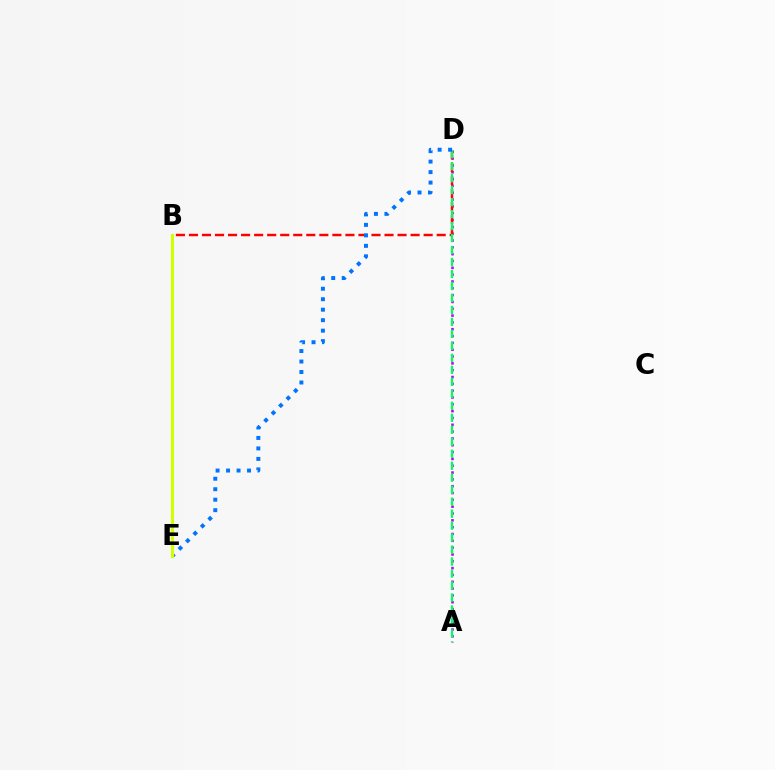{('A', 'D'): [{'color': '#b900ff', 'line_style': 'dotted', 'thickness': 1.85}, {'color': '#00ff5c', 'line_style': 'dashed', 'thickness': 1.63}], ('B', 'D'): [{'color': '#ff0000', 'line_style': 'dashed', 'thickness': 1.77}], ('D', 'E'): [{'color': '#0074ff', 'line_style': 'dotted', 'thickness': 2.85}], ('B', 'E'): [{'color': '#d1ff00', 'line_style': 'solid', 'thickness': 2.24}]}